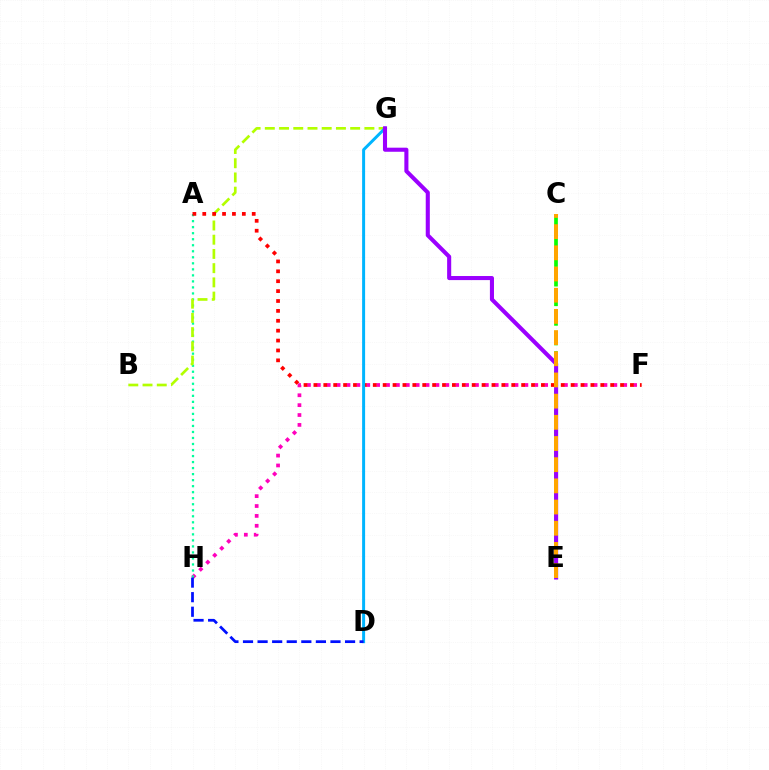{('F', 'H'): [{'color': '#ff00bd', 'line_style': 'dotted', 'thickness': 2.69}], ('A', 'H'): [{'color': '#00ff9d', 'line_style': 'dotted', 'thickness': 1.64}], ('B', 'G'): [{'color': '#b3ff00', 'line_style': 'dashed', 'thickness': 1.93}], ('A', 'F'): [{'color': '#ff0000', 'line_style': 'dotted', 'thickness': 2.69}], ('D', 'G'): [{'color': '#00b5ff', 'line_style': 'solid', 'thickness': 2.15}], ('C', 'E'): [{'color': '#08ff00', 'line_style': 'dashed', 'thickness': 2.66}, {'color': '#ffa500', 'line_style': 'dashed', 'thickness': 2.88}], ('E', 'G'): [{'color': '#9b00ff', 'line_style': 'solid', 'thickness': 2.93}], ('D', 'H'): [{'color': '#0010ff', 'line_style': 'dashed', 'thickness': 1.98}]}